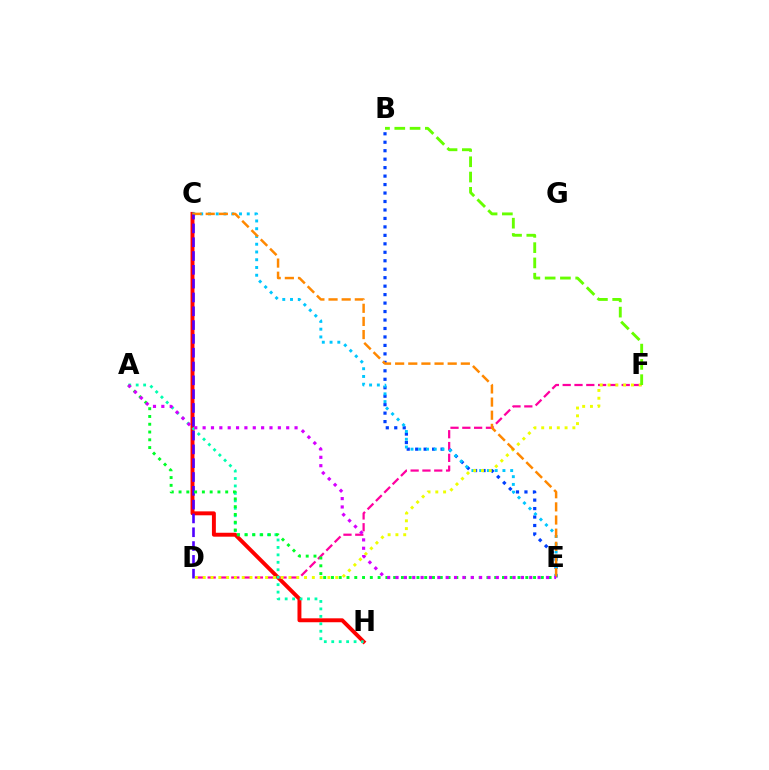{('B', 'E'): [{'color': '#003fff', 'line_style': 'dotted', 'thickness': 2.3}], ('C', 'H'): [{'color': '#ff0000', 'line_style': 'solid', 'thickness': 2.83}], ('D', 'F'): [{'color': '#ff00a0', 'line_style': 'dashed', 'thickness': 1.6}, {'color': '#eeff00', 'line_style': 'dotted', 'thickness': 2.12}], ('C', 'E'): [{'color': '#00c7ff', 'line_style': 'dotted', 'thickness': 2.11}, {'color': '#ff8800', 'line_style': 'dashed', 'thickness': 1.78}], ('A', 'H'): [{'color': '#00ffaf', 'line_style': 'dotted', 'thickness': 2.02}], ('C', 'D'): [{'color': '#4f00ff', 'line_style': 'dashed', 'thickness': 1.88}], ('B', 'F'): [{'color': '#66ff00', 'line_style': 'dashed', 'thickness': 2.08}], ('A', 'E'): [{'color': '#00ff27', 'line_style': 'dotted', 'thickness': 2.11}, {'color': '#d600ff', 'line_style': 'dotted', 'thickness': 2.27}]}